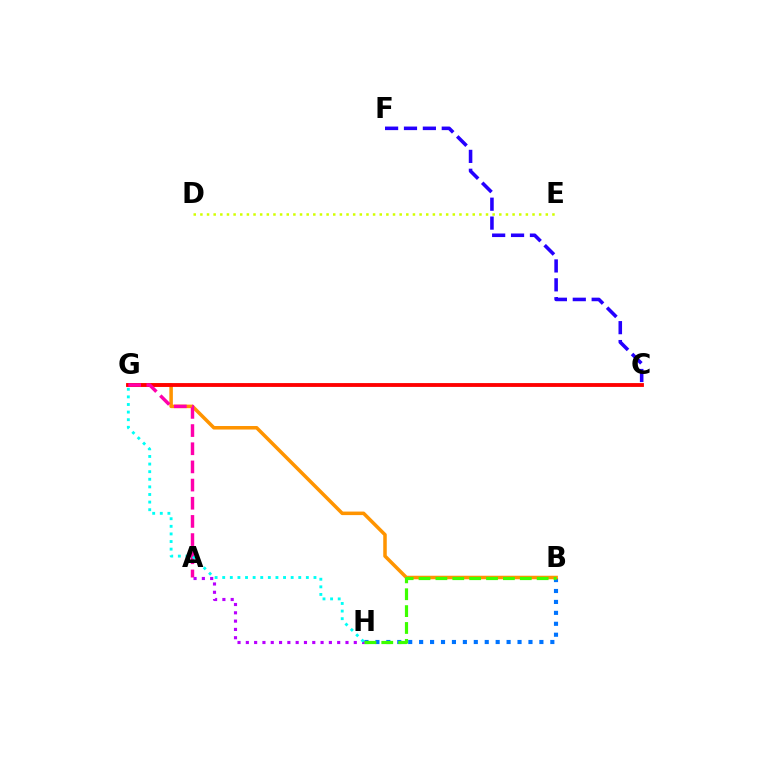{('B', 'H'): [{'color': '#0074ff', 'line_style': 'dotted', 'thickness': 2.97}, {'color': '#3dff00', 'line_style': 'dashed', 'thickness': 2.29}], ('C', 'G'): [{'color': '#00ff5c', 'line_style': 'dashed', 'thickness': 1.63}, {'color': '#ff0000', 'line_style': 'solid', 'thickness': 2.76}], ('A', 'H'): [{'color': '#b900ff', 'line_style': 'dotted', 'thickness': 2.26}], ('C', 'F'): [{'color': '#2500ff', 'line_style': 'dashed', 'thickness': 2.57}], ('B', 'G'): [{'color': '#ff9400', 'line_style': 'solid', 'thickness': 2.54}], ('D', 'E'): [{'color': '#d1ff00', 'line_style': 'dotted', 'thickness': 1.8}], ('A', 'G'): [{'color': '#ff00ac', 'line_style': 'dashed', 'thickness': 2.47}], ('G', 'H'): [{'color': '#00fff6', 'line_style': 'dotted', 'thickness': 2.07}]}